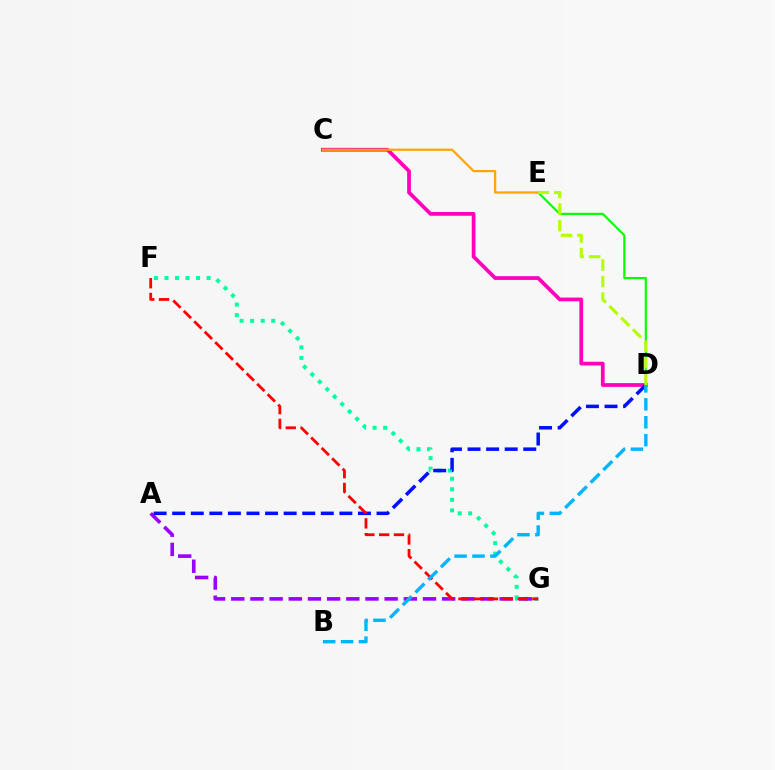{('D', 'E'): [{'color': '#08ff00', 'line_style': 'solid', 'thickness': 1.57}, {'color': '#b3ff00', 'line_style': 'dashed', 'thickness': 2.24}], ('F', 'G'): [{'color': '#00ff9d', 'line_style': 'dotted', 'thickness': 2.86}, {'color': '#ff0000', 'line_style': 'dashed', 'thickness': 2.01}], ('C', 'D'): [{'color': '#ff00bd', 'line_style': 'solid', 'thickness': 2.7}], ('A', 'G'): [{'color': '#9b00ff', 'line_style': 'dashed', 'thickness': 2.6}], ('C', 'E'): [{'color': '#ffa500', 'line_style': 'solid', 'thickness': 1.6}], ('A', 'D'): [{'color': '#0010ff', 'line_style': 'dashed', 'thickness': 2.52}], ('B', 'D'): [{'color': '#00b5ff', 'line_style': 'dashed', 'thickness': 2.43}]}